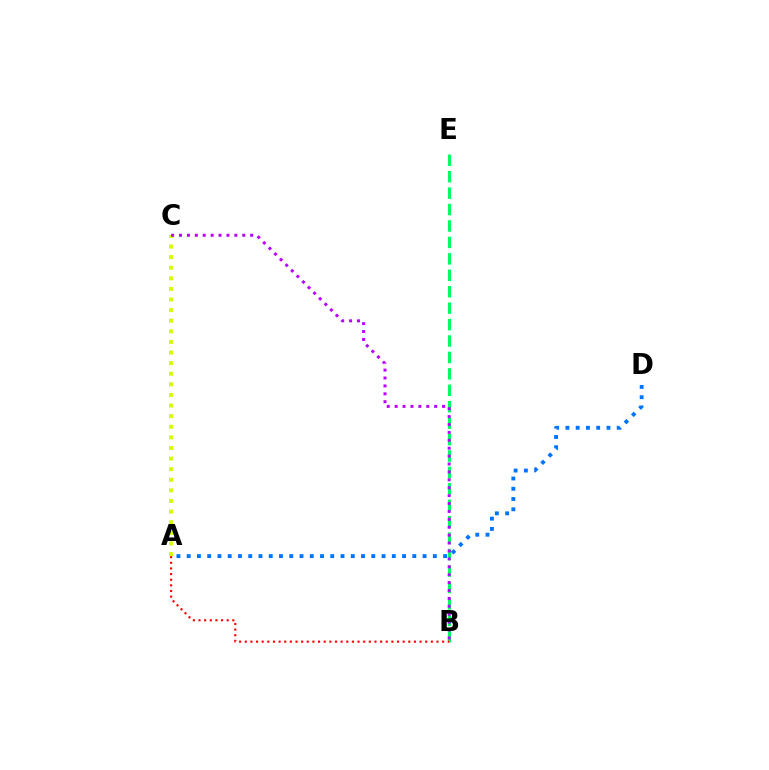{('B', 'E'): [{'color': '#00ff5c', 'line_style': 'dashed', 'thickness': 2.23}], ('A', 'D'): [{'color': '#0074ff', 'line_style': 'dotted', 'thickness': 2.79}], ('A', 'C'): [{'color': '#d1ff00', 'line_style': 'dotted', 'thickness': 2.88}], ('B', 'C'): [{'color': '#b900ff', 'line_style': 'dotted', 'thickness': 2.15}], ('A', 'B'): [{'color': '#ff0000', 'line_style': 'dotted', 'thickness': 1.53}]}